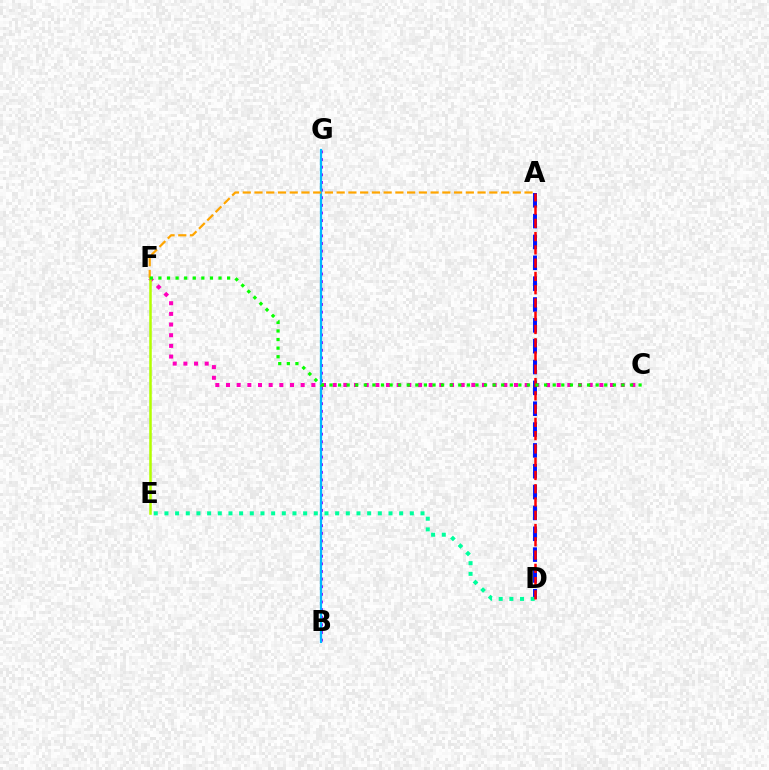{('B', 'G'): [{'color': '#9b00ff', 'line_style': 'dotted', 'thickness': 2.07}, {'color': '#00b5ff', 'line_style': 'solid', 'thickness': 1.61}], ('C', 'F'): [{'color': '#ff00bd', 'line_style': 'dotted', 'thickness': 2.9}, {'color': '#08ff00', 'line_style': 'dotted', 'thickness': 2.33}], ('A', 'D'): [{'color': '#0010ff', 'line_style': 'dashed', 'thickness': 2.83}, {'color': '#ff0000', 'line_style': 'dashed', 'thickness': 1.8}], ('D', 'E'): [{'color': '#00ff9d', 'line_style': 'dotted', 'thickness': 2.9}], ('E', 'F'): [{'color': '#b3ff00', 'line_style': 'solid', 'thickness': 1.82}], ('A', 'F'): [{'color': '#ffa500', 'line_style': 'dashed', 'thickness': 1.6}]}